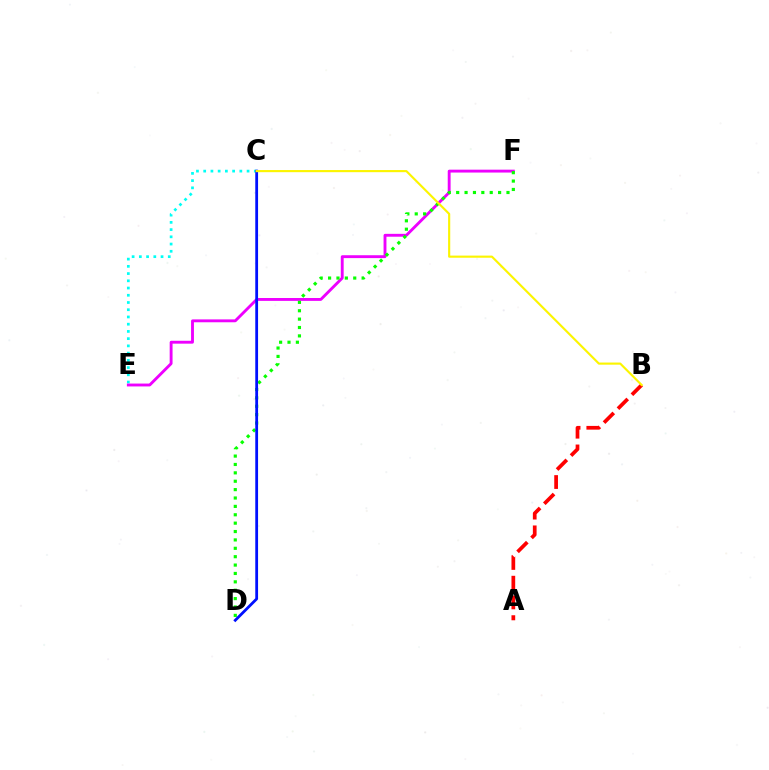{('C', 'E'): [{'color': '#00fff6', 'line_style': 'dotted', 'thickness': 1.96}], ('E', 'F'): [{'color': '#ee00ff', 'line_style': 'solid', 'thickness': 2.07}], ('A', 'B'): [{'color': '#ff0000', 'line_style': 'dashed', 'thickness': 2.68}], ('D', 'F'): [{'color': '#08ff00', 'line_style': 'dotted', 'thickness': 2.28}], ('C', 'D'): [{'color': '#0010ff', 'line_style': 'solid', 'thickness': 2.01}], ('B', 'C'): [{'color': '#fcf500', 'line_style': 'solid', 'thickness': 1.54}]}